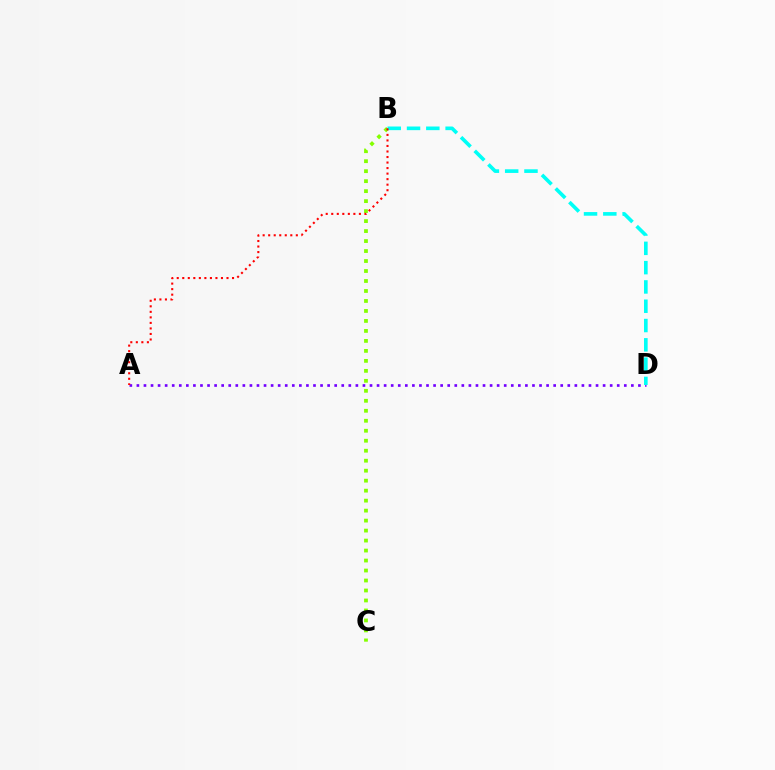{('B', 'C'): [{'color': '#84ff00', 'line_style': 'dotted', 'thickness': 2.71}], ('A', 'D'): [{'color': '#7200ff', 'line_style': 'dotted', 'thickness': 1.92}], ('B', 'D'): [{'color': '#00fff6', 'line_style': 'dashed', 'thickness': 2.62}], ('A', 'B'): [{'color': '#ff0000', 'line_style': 'dotted', 'thickness': 1.5}]}